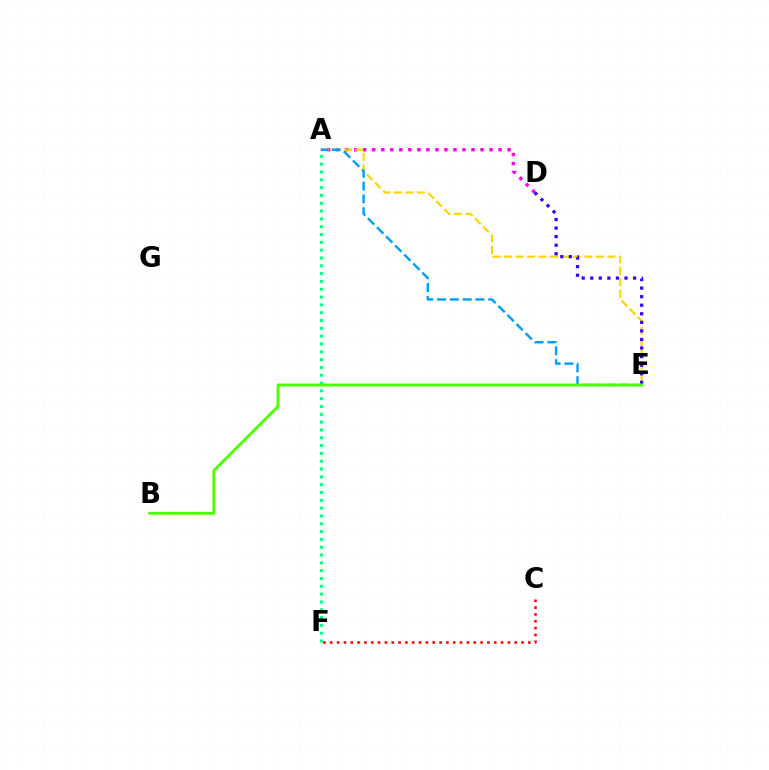{('A', 'D'): [{'color': '#ff00ed', 'line_style': 'dotted', 'thickness': 2.45}], ('A', 'E'): [{'color': '#ffd500', 'line_style': 'dashed', 'thickness': 1.56}, {'color': '#009eff', 'line_style': 'dashed', 'thickness': 1.74}], ('D', 'E'): [{'color': '#3700ff', 'line_style': 'dotted', 'thickness': 2.33}], ('C', 'F'): [{'color': '#ff0000', 'line_style': 'dotted', 'thickness': 1.86}], ('A', 'F'): [{'color': '#00ff86', 'line_style': 'dotted', 'thickness': 2.12}], ('B', 'E'): [{'color': '#4fff00', 'line_style': 'solid', 'thickness': 2.09}]}